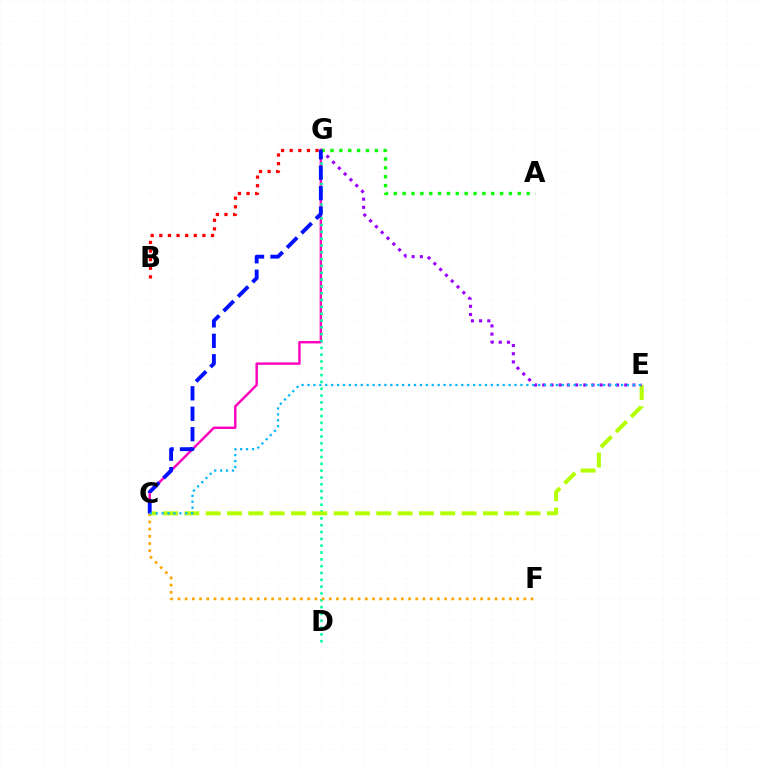{('C', 'G'): [{'color': '#ff00bd', 'line_style': 'solid', 'thickness': 1.74}, {'color': '#0010ff', 'line_style': 'dashed', 'thickness': 2.78}], ('D', 'G'): [{'color': '#00ff9d', 'line_style': 'dotted', 'thickness': 1.85}], ('C', 'F'): [{'color': '#ffa500', 'line_style': 'dotted', 'thickness': 1.96}], ('B', 'G'): [{'color': '#ff0000', 'line_style': 'dotted', 'thickness': 2.34}], ('C', 'E'): [{'color': '#b3ff00', 'line_style': 'dashed', 'thickness': 2.9}, {'color': '#00b5ff', 'line_style': 'dotted', 'thickness': 1.61}], ('E', 'G'): [{'color': '#9b00ff', 'line_style': 'dotted', 'thickness': 2.23}], ('A', 'G'): [{'color': '#08ff00', 'line_style': 'dotted', 'thickness': 2.41}]}